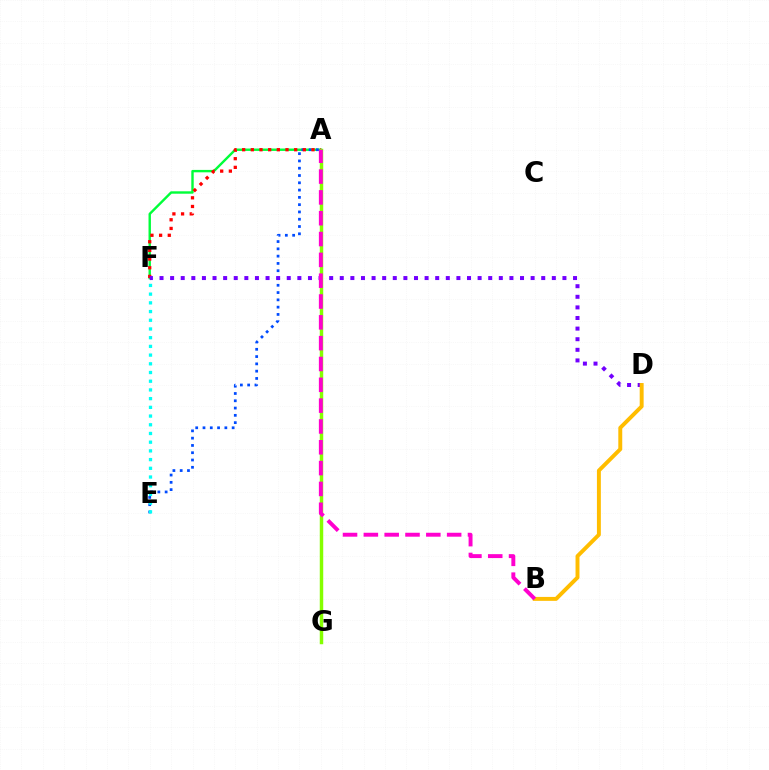{('A', 'F'): [{'color': '#00ff39', 'line_style': 'solid', 'thickness': 1.73}, {'color': '#ff0000', 'line_style': 'dotted', 'thickness': 2.36}], ('A', 'E'): [{'color': '#004bff', 'line_style': 'dotted', 'thickness': 1.98}], ('D', 'F'): [{'color': '#7200ff', 'line_style': 'dotted', 'thickness': 2.88}], ('B', 'D'): [{'color': '#ffbd00', 'line_style': 'solid', 'thickness': 2.83}], ('A', 'G'): [{'color': '#84ff00', 'line_style': 'solid', 'thickness': 2.49}], ('E', 'F'): [{'color': '#00fff6', 'line_style': 'dotted', 'thickness': 2.37}], ('A', 'B'): [{'color': '#ff00cf', 'line_style': 'dashed', 'thickness': 2.83}]}